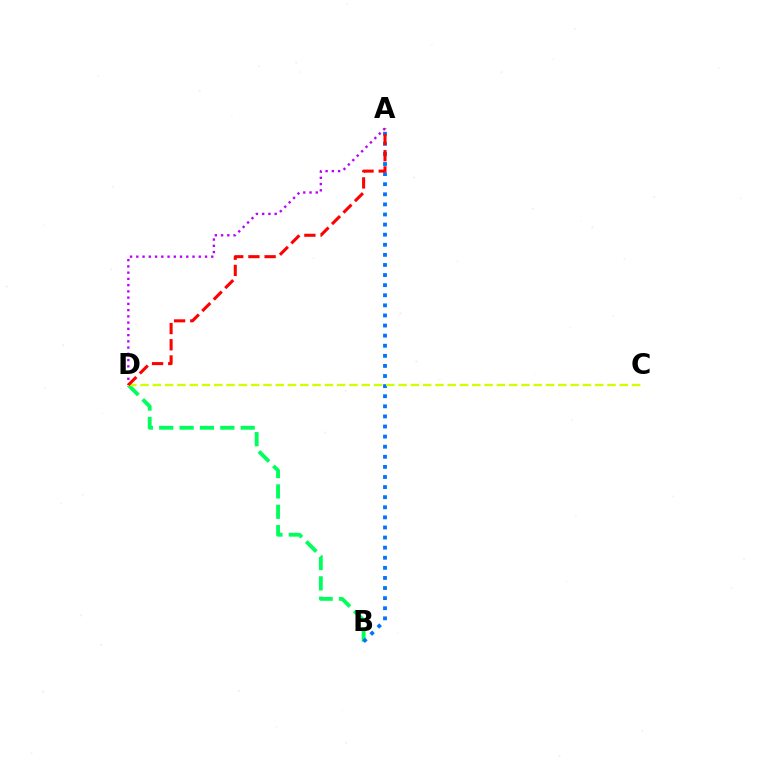{('B', 'D'): [{'color': '#00ff5c', 'line_style': 'dashed', 'thickness': 2.77}], ('A', 'B'): [{'color': '#0074ff', 'line_style': 'dotted', 'thickness': 2.74}], ('C', 'D'): [{'color': '#d1ff00', 'line_style': 'dashed', 'thickness': 1.67}], ('A', 'D'): [{'color': '#b900ff', 'line_style': 'dotted', 'thickness': 1.7}, {'color': '#ff0000', 'line_style': 'dashed', 'thickness': 2.2}]}